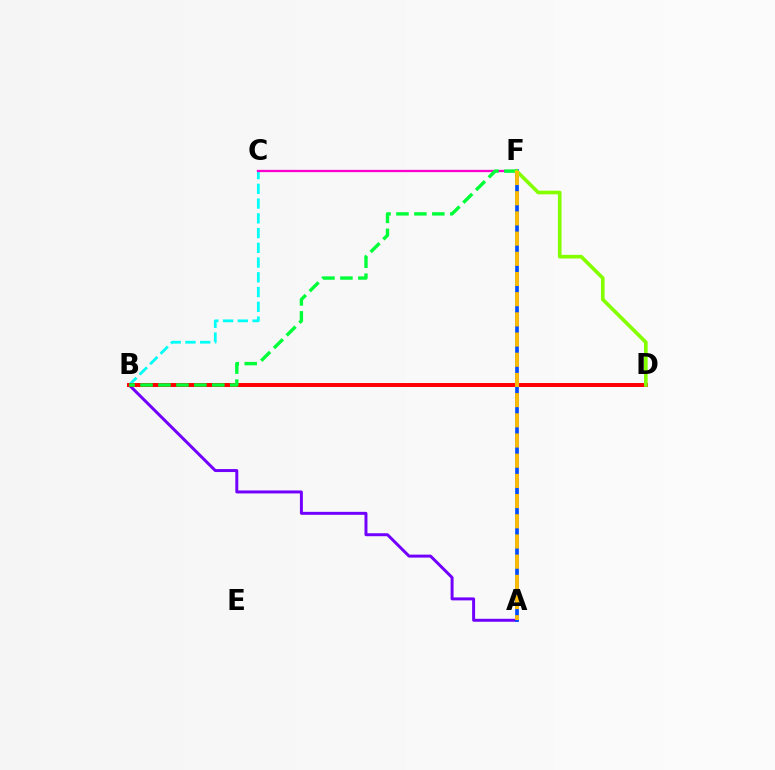{('B', 'C'): [{'color': '#00fff6', 'line_style': 'dashed', 'thickness': 2.0}], ('C', 'F'): [{'color': '#ff00cf', 'line_style': 'solid', 'thickness': 1.65}], ('A', 'B'): [{'color': '#7200ff', 'line_style': 'solid', 'thickness': 2.14}], ('B', 'D'): [{'color': '#ff0000', 'line_style': 'solid', 'thickness': 2.84}], ('A', 'F'): [{'color': '#004bff', 'line_style': 'solid', 'thickness': 2.64}, {'color': '#ffbd00', 'line_style': 'dashed', 'thickness': 2.74}], ('B', 'F'): [{'color': '#00ff39', 'line_style': 'dashed', 'thickness': 2.44}], ('D', 'F'): [{'color': '#84ff00', 'line_style': 'solid', 'thickness': 2.62}]}